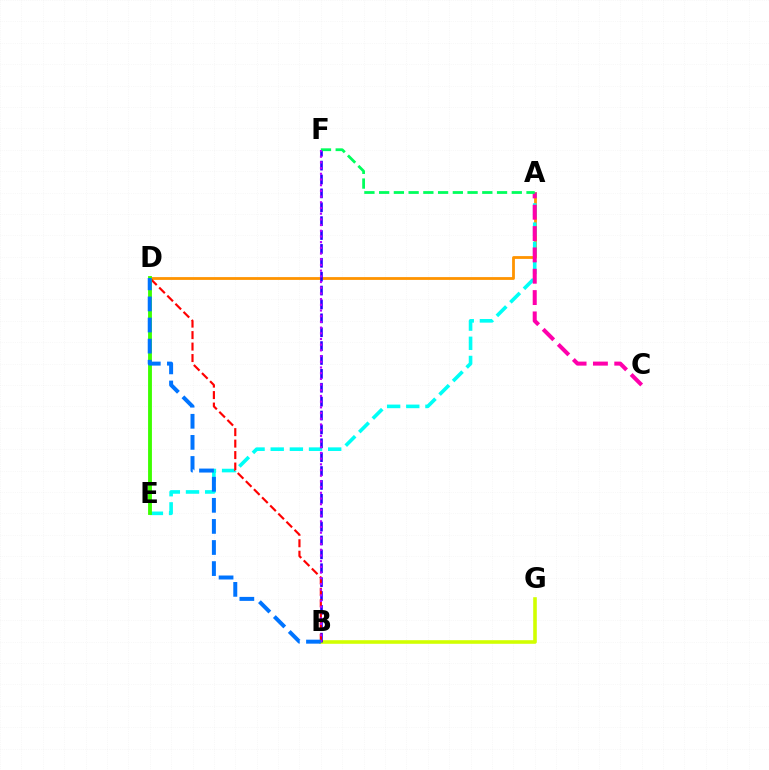{('A', 'D'): [{'color': '#ff9400', 'line_style': 'solid', 'thickness': 2.02}], ('B', 'G'): [{'color': '#d1ff00', 'line_style': 'solid', 'thickness': 2.58}], ('A', 'E'): [{'color': '#00fff6', 'line_style': 'dashed', 'thickness': 2.6}], ('B', 'F'): [{'color': '#2500ff', 'line_style': 'dashed', 'thickness': 1.89}, {'color': '#b900ff', 'line_style': 'dotted', 'thickness': 1.55}], ('A', 'C'): [{'color': '#ff00ac', 'line_style': 'dashed', 'thickness': 2.9}], ('B', 'D'): [{'color': '#ff0000', 'line_style': 'dashed', 'thickness': 1.56}, {'color': '#0074ff', 'line_style': 'dashed', 'thickness': 2.86}], ('D', 'E'): [{'color': '#3dff00', 'line_style': 'solid', 'thickness': 2.77}], ('A', 'F'): [{'color': '#00ff5c', 'line_style': 'dashed', 'thickness': 2.0}]}